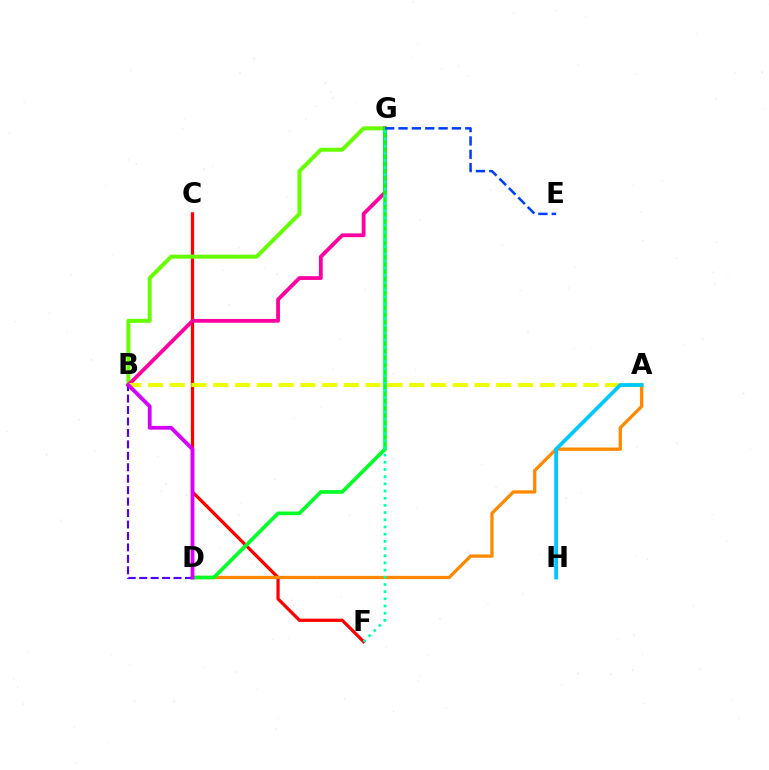{('C', 'F'): [{'color': '#ff0000', 'line_style': 'solid', 'thickness': 2.33}], ('B', 'G'): [{'color': '#66ff00', 'line_style': 'solid', 'thickness': 2.87}, {'color': '#ff00a0', 'line_style': 'solid', 'thickness': 2.73}], ('A', 'D'): [{'color': '#ff8800', 'line_style': 'solid', 'thickness': 2.36}], ('D', 'G'): [{'color': '#00ff27', 'line_style': 'solid', 'thickness': 2.64}], ('A', 'B'): [{'color': '#eeff00', 'line_style': 'dashed', 'thickness': 2.96}], ('B', 'D'): [{'color': '#4f00ff', 'line_style': 'dashed', 'thickness': 1.56}, {'color': '#d600ff', 'line_style': 'solid', 'thickness': 2.72}], ('F', 'G'): [{'color': '#00ffaf', 'line_style': 'dotted', 'thickness': 1.95}], ('E', 'G'): [{'color': '#003fff', 'line_style': 'dashed', 'thickness': 1.81}], ('A', 'H'): [{'color': '#00c7ff', 'line_style': 'solid', 'thickness': 2.71}]}